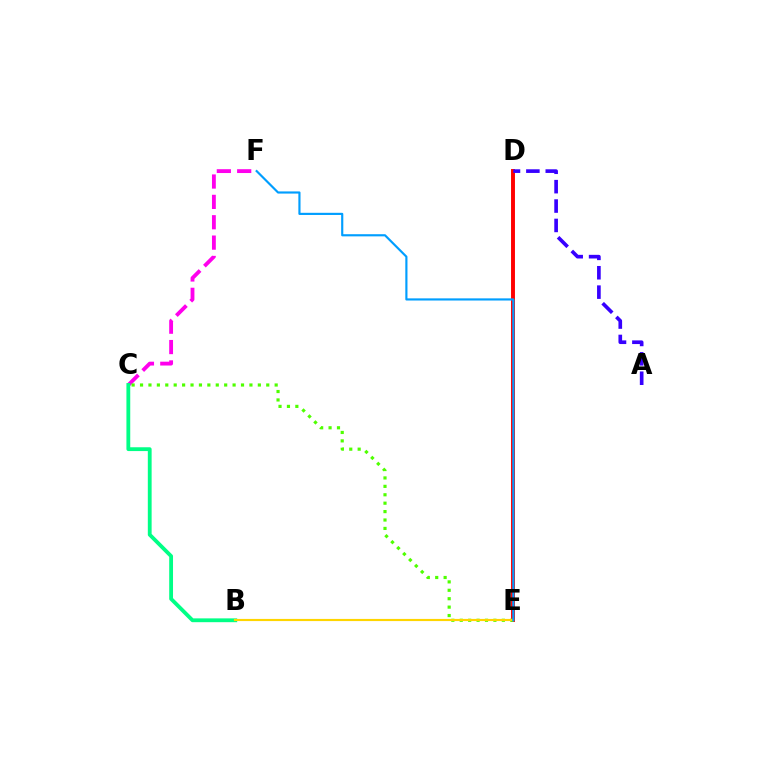{('D', 'E'): [{'color': '#ff0000', 'line_style': 'solid', 'thickness': 2.82}], ('C', 'F'): [{'color': '#ff00ed', 'line_style': 'dashed', 'thickness': 2.77}], ('C', 'E'): [{'color': '#4fff00', 'line_style': 'dotted', 'thickness': 2.29}], ('A', 'D'): [{'color': '#3700ff', 'line_style': 'dashed', 'thickness': 2.63}], ('B', 'C'): [{'color': '#00ff86', 'line_style': 'solid', 'thickness': 2.75}], ('B', 'E'): [{'color': '#ffd500', 'line_style': 'solid', 'thickness': 1.55}], ('E', 'F'): [{'color': '#009eff', 'line_style': 'solid', 'thickness': 1.55}]}